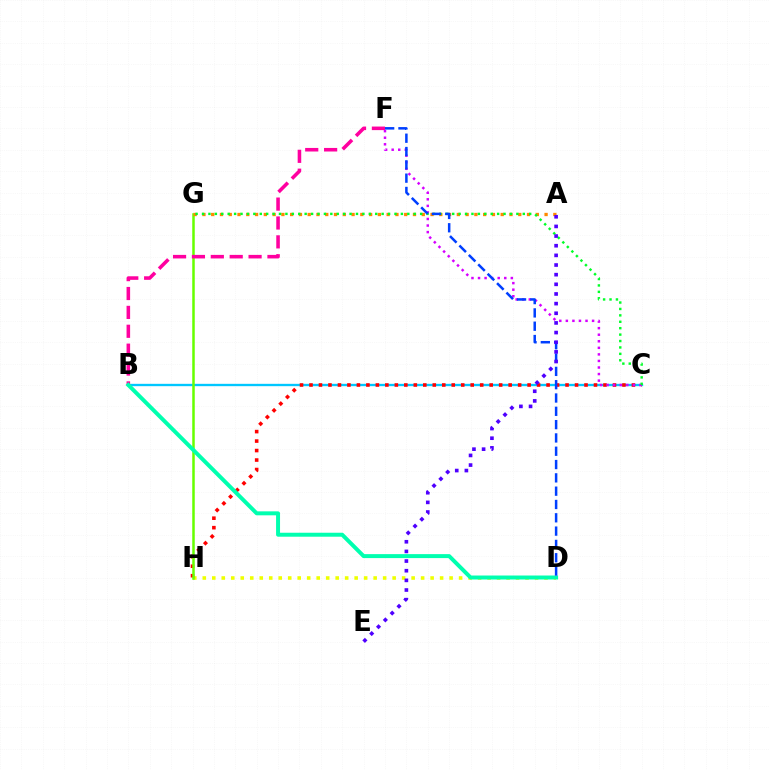{('B', 'C'): [{'color': '#00c7ff', 'line_style': 'solid', 'thickness': 1.69}], ('D', 'H'): [{'color': '#eeff00', 'line_style': 'dotted', 'thickness': 2.58}], ('C', 'H'): [{'color': '#ff0000', 'line_style': 'dotted', 'thickness': 2.58}], ('G', 'H'): [{'color': '#66ff00', 'line_style': 'solid', 'thickness': 1.81}], ('B', 'F'): [{'color': '#ff00a0', 'line_style': 'dashed', 'thickness': 2.57}], ('A', 'G'): [{'color': '#ff8800', 'line_style': 'dotted', 'thickness': 2.38}], ('C', 'F'): [{'color': '#d600ff', 'line_style': 'dotted', 'thickness': 1.78}], ('C', 'G'): [{'color': '#00ff27', 'line_style': 'dotted', 'thickness': 1.74}], ('B', 'D'): [{'color': '#00ffaf', 'line_style': 'solid', 'thickness': 2.86}], ('D', 'F'): [{'color': '#003fff', 'line_style': 'dashed', 'thickness': 1.81}], ('A', 'E'): [{'color': '#4f00ff', 'line_style': 'dotted', 'thickness': 2.62}]}